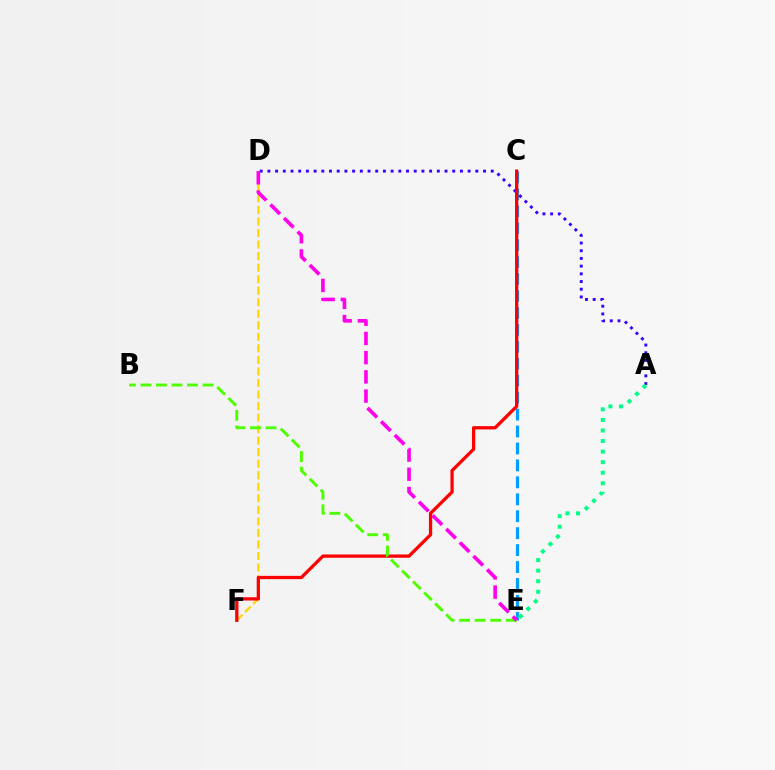{('D', 'F'): [{'color': '#ffd500', 'line_style': 'dashed', 'thickness': 1.57}], ('C', 'E'): [{'color': '#009eff', 'line_style': 'dashed', 'thickness': 2.3}], ('A', 'D'): [{'color': '#3700ff', 'line_style': 'dotted', 'thickness': 2.09}], ('A', 'E'): [{'color': '#00ff86', 'line_style': 'dotted', 'thickness': 2.87}], ('C', 'F'): [{'color': '#ff0000', 'line_style': 'solid', 'thickness': 2.36}], ('B', 'E'): [{'color': '#4fff00', 'line_style': 'dashed', 'thickness': 2.11}], ('D', 'E'): [{'color': '#ff00ed', 'line_style': 'dashed', 'thickness': 2.61}]}